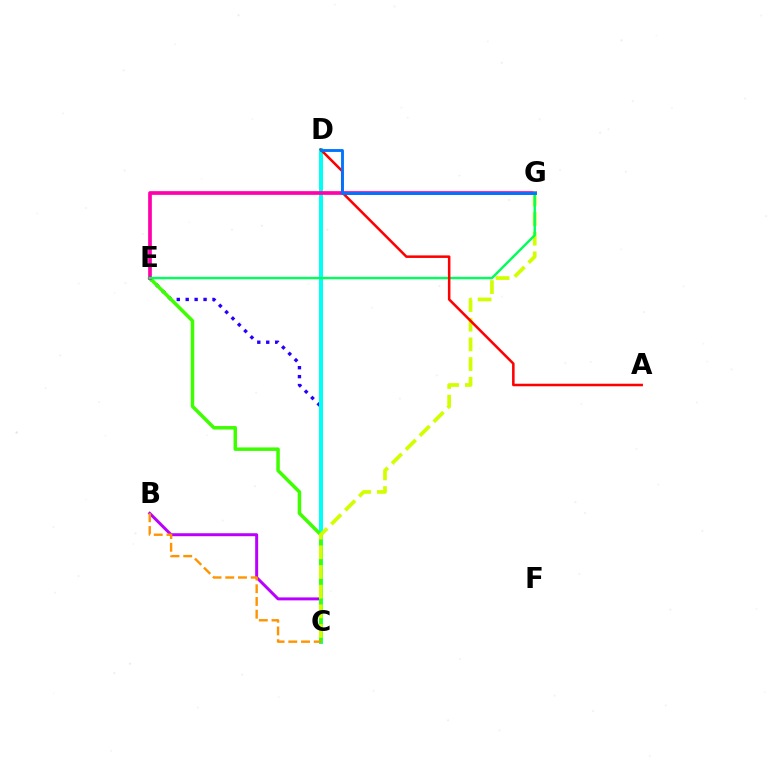{('B', 'C'): [{'color': '#b900ff', 'line_style': 'solid', 'thickness': 2.14}, {'color': '#ff9400', 'line_style': 'dashed', 'thickness': 1.73}], ('C', 'E'): [{'color': '#2500ff', 'line_style': 'dotted', 'thickness': 2.43}, {'color': '#3dff00', 'line_style': 'solid', 'thickness': 2.52}], ('C', 'D'): [{'color': '#00fff6', 'line_style': 'solid', 'thickness': 2.9}], ('E', 'G'): [{'color': '#ff00ac', 'line_style': 'solid', 'thickness': 2.66}, {'color': '#00ff5c', 'line_style': 'solid', 'thickness': 1.73}], ('C', 'G'): [{'color': '#d1ff00', 'line_style': 'dashed', 'thickness': 2.67}], ('A', 'D'): [{'color': '#ff0000', 'line_style': 'solid', 'thickness': 1.83}], ('D', 'G'): [{'color': '#0074ff', 'line_style': 'solid', 'thickness': 2.06}]}